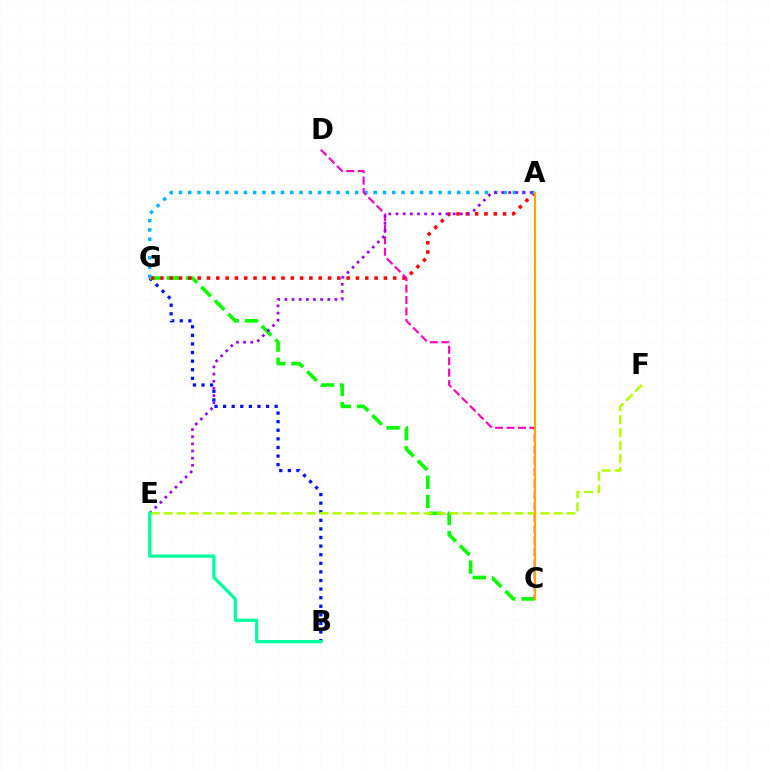{('B', 'G'): [{'color': '#0010ff', 'line_style': 'dotted', 'thickness': 2.33}], ('C', 'G'): [{'color': '#08ff00', 'line_style': 'dashed', 'thickness': 2.61}], ('A', 'G'): [{'color': '#ff0000', 'line_style': 'dotted', 'thickness': 2.53}, {'color': '#00b5ff', 'line_style': 'dotted', 'thickness': 2.52}], ('C', 'D'): [{'color': '#ff00bd', 'line_style': 'dashed', 'thickness': 1.55}], ('A', 'E'): [{'color': '#9b00ff', 'line_style': 'dotted', 'thickness': 1.94}], ('E', 'F'): [{'color': '#b3ff00', 'line_style': 'dashed', 'thickness': 1.77}], ('A', 'C'): [{'color': '#ffa500', 'line_style': 'solid', 'thickness': 1.61}], ('B', 'E'): [{'color': '#00ff9d', 'line_style': 'solid', 'thickness': 2.31}]}